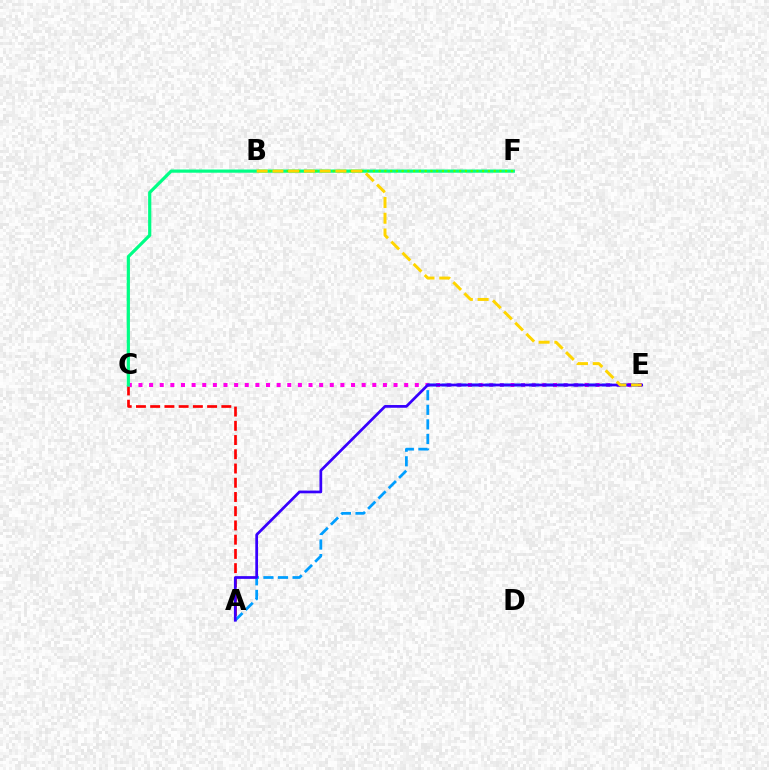{('A', 'C'): [{'color': '#ff0000', 'line_style': 'dashed', 'thickness': 1.93}], ('C', 'E'): [{'color': '#ff00ed', 'line_style': 'dotted', 'thickness': 2.89}], ('C', 'F'): [{'color': '#00ff86', 'line_style': 'solid', 'thickness': 2.3}], ('A', 'E'): [{'color': '#009eff', 'line_style': 'dashed', 'thickness': 1.98}, {'color': '#3700ff', 'line_style': 'solid', 'thickness': 1.97}], ('B', 'F'): [{'color': '#4fff00', 'line_style': 'dotted', 'thickness': 1.56}], ('B', 'E'): [{'color': '#ffd500', 'line_style': 'dashed', 'thickness': 2.14}]}